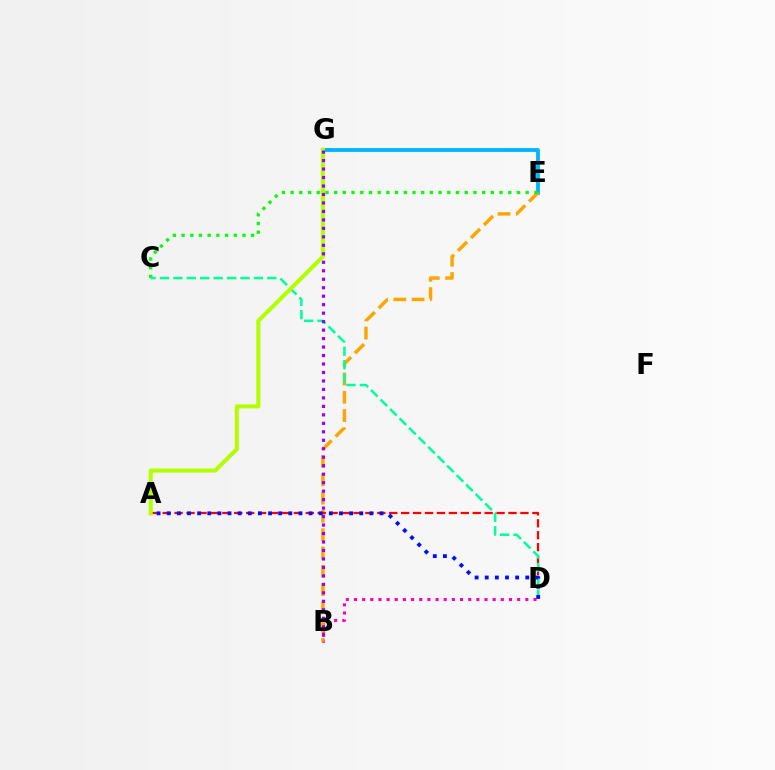{('B', 'D'): [{'color': '#ff00bd', 'line_style': 'dotted', 'thickness': 2.22}], ('E', 'G'): [{'color': '#00b5ff', 'line_style': 'solid', 'thickness': 2.75}], ('B', 'E'): [{'color': '#ffa500', 'line_style': 'dashed', 'thickness': 2.49}], ('C', 'E'): [{'color': '#08ff00', 'line_style': 'dotted', 'thickness': 2.37}], ('A', 'D'): [{'color': '#ff0000', 'line_style': 'dashed', 'thickness': 1.62}, {'color': '#0010ff', 'line_style': 'dotted', 'thickness': 2.75}], ('C', 'D'): [{'color': '#00ff9d', 'line_style': 'dashed', 'thickness': 1.82}], ('A', 'G'): [{'color': '#b3ff00', 'line_style': 'solid', 'thickness': 2.93}], ('B', 'G'): [{'color': '#9b00ff', 'line_style': 'dotted', 'thickness': 2.3}]}